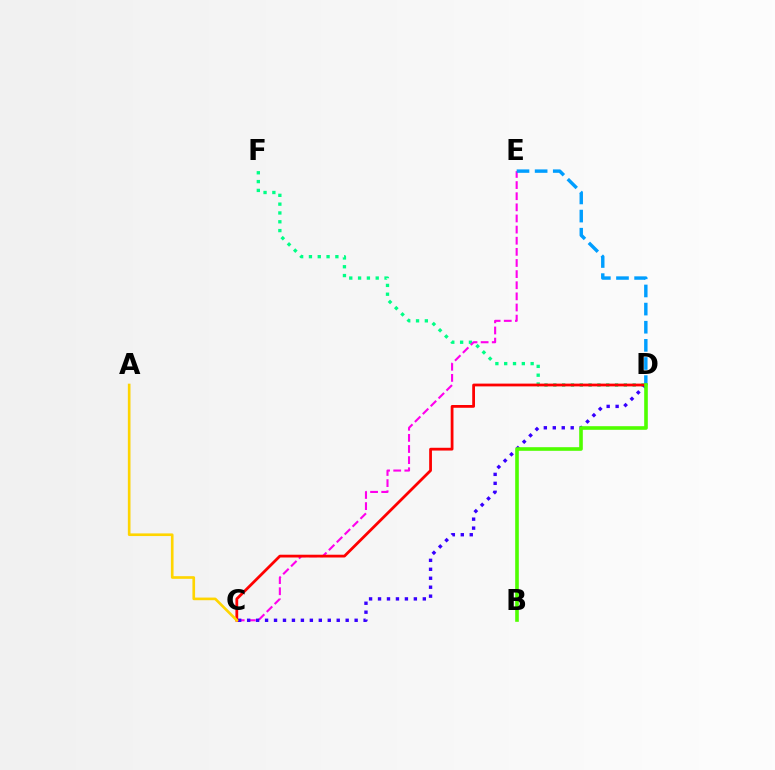{('D', 'F'): [{'color': '#00ff86', 'line_style': 'dotted', 'thickness': 2.4}], ('C', 'E'): [{'color': '#ff00ed', 'line_style': 'dashed', 'thickness': 1.51}], ('C', 'D'): [{'color': '#3700ff', 'line_style': 'dotted', 'thickness': 2.43}, {'color': '#ff0000', 'line_style': 'solid', 'thickness': 2.0}], ('D', 'E'): [{'color': '#009eff', 'line_style': 'dashed', 'thickness': 2.46}], ('A', 'C'): [{'color': '#ffd500', 'line_style': 'solid', 'thickness': 1.91}], ('B', 'D'): [{'color': '#4fff00', 'line_style': 'solid', 'thickness': 2.6}]}